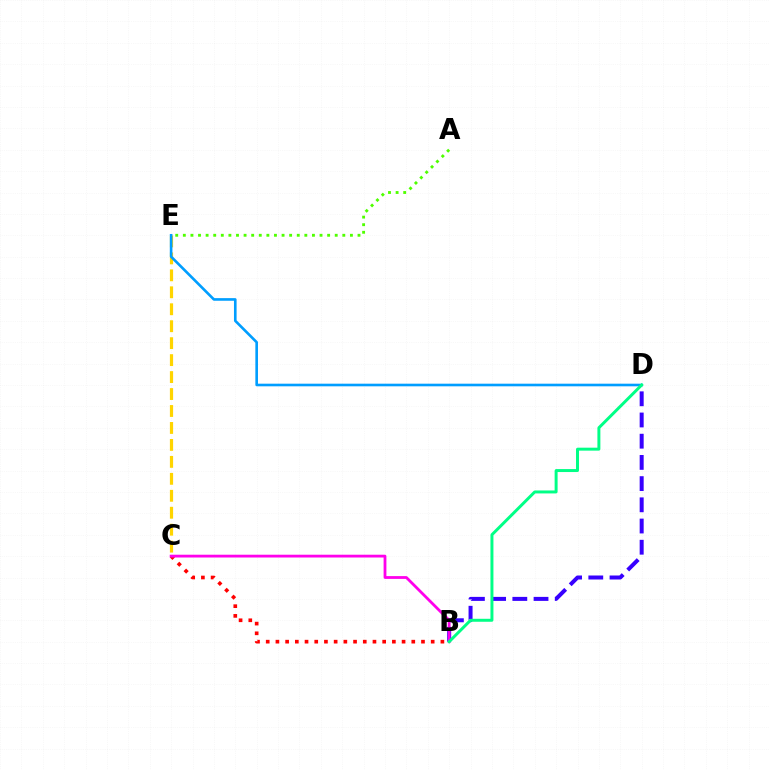{('C', 'E'): [{'color': '#ffd500', 'line_style': 'dashed', 'thickness': 2.3}], ('A', 'E'): [{'color': '#4fff00', 'line_style': 'dotted', 'thickness': 2.06}], ('B', 'D'): [{'color': '#3700ff', 'line_style': 'dashed', 'thickness': 2.88}, {'color': '#00ff86', 'line_style': 'solid', 'thickness': 2.14}], ('B', 'C'): [{'color': '#ff0000', 'line_style': 'dotted', 'thickness': 2.64}, {'color': '#ff00ed', 'line_style': 'solid', 'thickness': 2.01}], ('D', 'E'): [{'color': '#009eff', 'line_style': 'solid', 'thickness': 1.89}]}